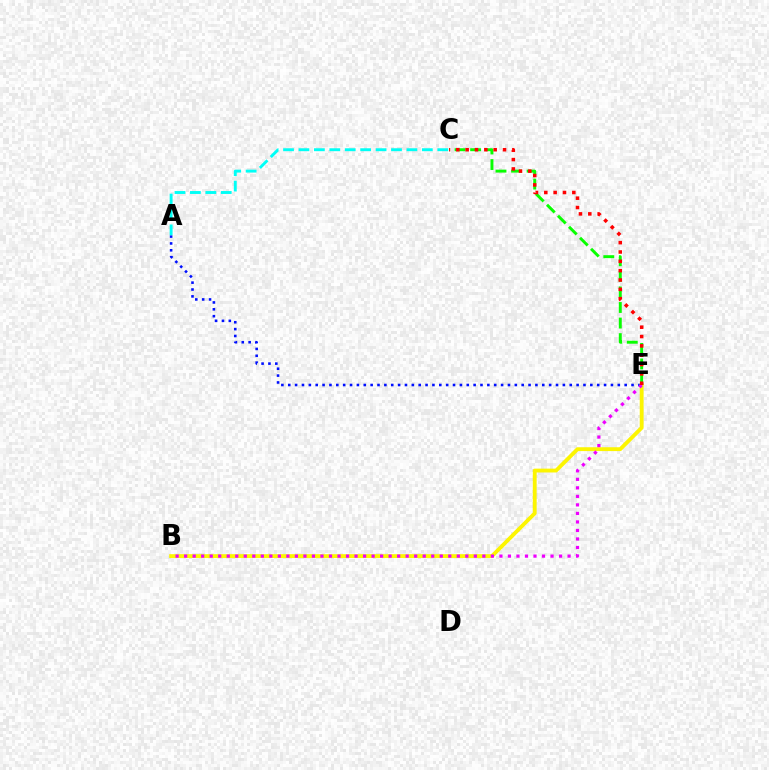{('A', 'E'): [{'color': '#0010ff', 'line_style': 'dotted', 'thickness': 1.87}], ('B', 'E'): [{'color': '#fcf500', 'line_style': 'solid', 'thickness': 2.77}, {'color': '#ee00ff', 'line_style': 'dotted', 'thickness': 2.32}], ('C', 'E'): [{'color': '#08ff00', 'line_style': 'dashed', 'thickness': 2.12}, {'color': '#ff0000', 'line_style': 'dotted', 'thickness': 2.54}], ('A', 'C'): [{'color': '#00fff6', 'line_style': 'dashed', 'thickness': 2.1}]}